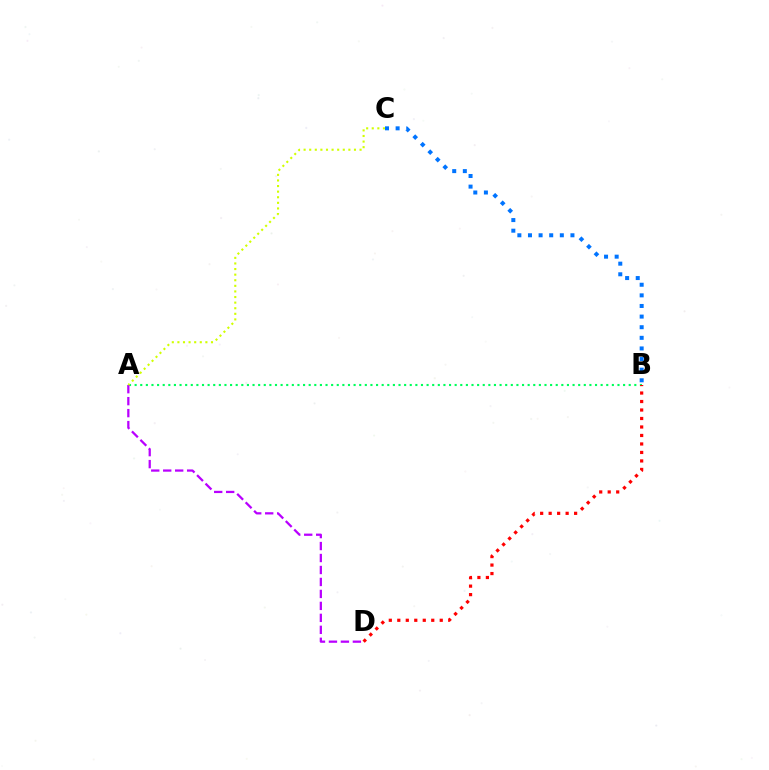{('A', 'B'): [{'color': '#00ff5c', 'line_style': 'dotted', 'thickness': 1.53}], ('A', 'D'): [{'color': '#b900ff', 'line_style': 'dashed', 'thickness': 1.63}], ('A', 'C'): [{'color': '#d1ff00', 'line_style': 'dotted', 'thickness': 1.52}], ('B', 'C'): [{'color': '#0074ff', 'line_style': 'dotted', 'thickness': 2.88}], ('B', 'D'): [{'color': '#ff0000', 'line_style': 'dotted', 'thickness': 2.31}]}